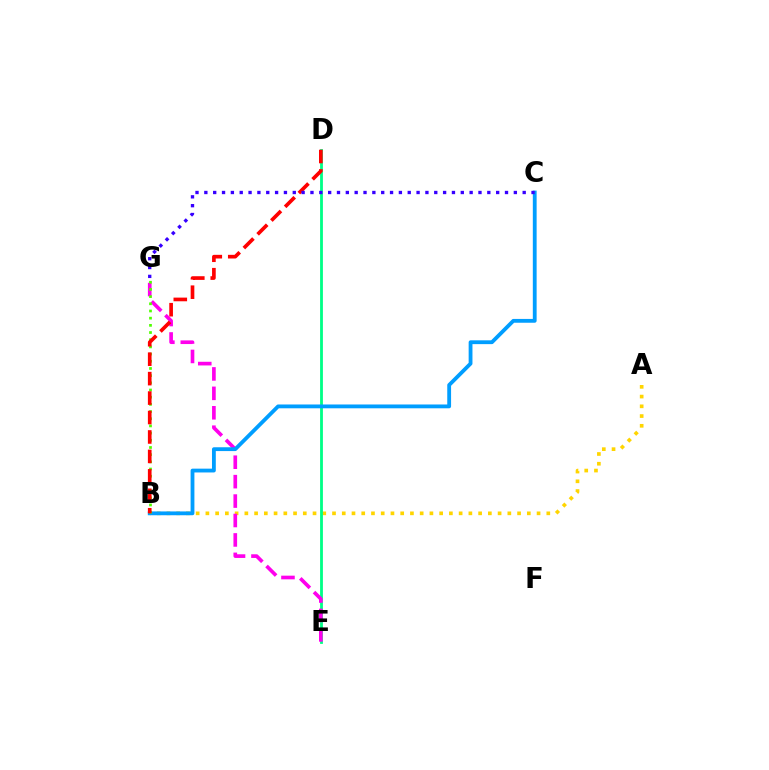{('A', 'B'): [{'color': '#ffd500', 'line_style': 'dotted', 'thickness': 2.65}], ('D', 'E'): [{'color': '#00ff86', 'line_style': 'solid', 'thickness': 2.02}], ('E', 'G'): [{'color': '#ff00ed', 'line_style': 'dashed', 'thickness': 2.64}], ('B', 'C'): [{'color': '#009eff', 'line_style': 'solid', 'thickness': 2.75}], ('B', 'G'): [{'color': '#4fff00', 'line_style': 'dotted', 'thickness': 1.95}], ('B', 'D'): [{'color': '#ff0000', 'line_style': 'dashed', 'thickness': 2.64}], ('C', 'G'): [{'color': '#3700ff', 'line_style': 'dotted', 'thickness': 2.4}]}